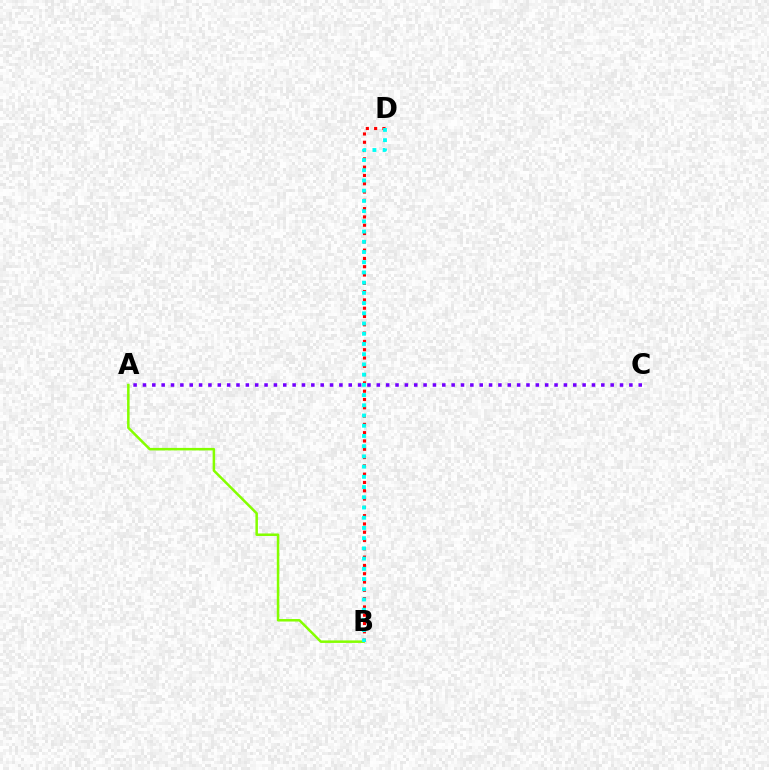{('A', 'B'): [{'color': '#84ff00', 'line_style': 'solid', 'thickness': 1.81}], ('B', 'D'): [{'color': '#ff0000', 'line_style': 'dotted', 'thickness': 2.25}, {'color': '#00fff6', 'line_style': 'dotted', 'thickness': 2.78}], ('A', 'C'): [{'color': '#7200ff', 'line_style': 'dotted', 'thickness': 2.54}]}